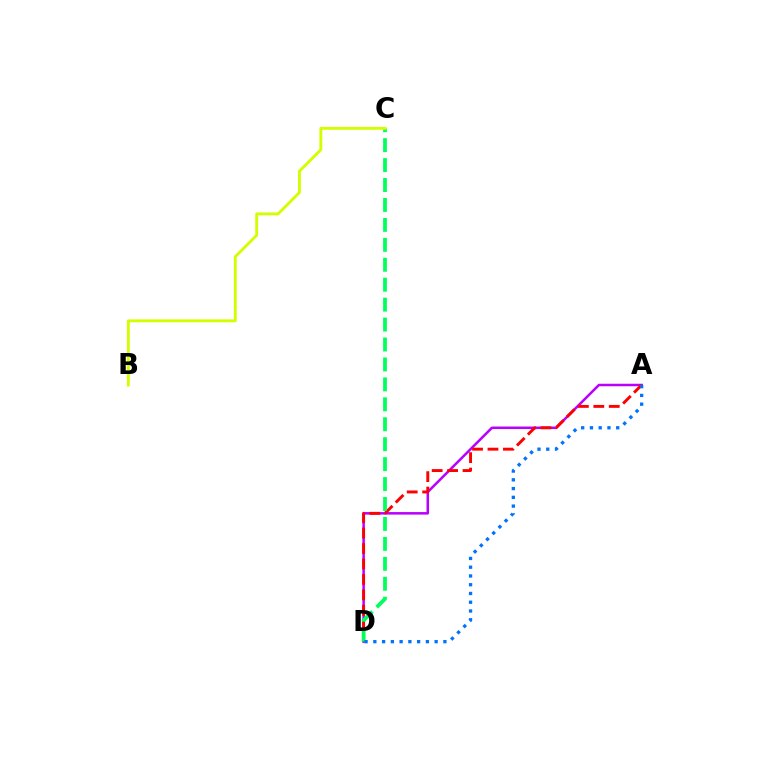{('A', 'D'): [{'color': '#b900ff', 'line_style': 'solid', 'thickness': 1.81}, {'color': '#ff0000', 'line_style': 'dashed', 'thickness': 2.1}, {'color': '#0074ff', 'line_style': 'dotted', 'thickness': 2.38}], ('C', 'D'): [{'color': '#00ff5c', 'line_style': 'dashed', 'thickness': 2.71}], ('B', 'C'): [{'color': '#d1ff00', 'line_style': 'solid', 'thickness': 2.06}]}